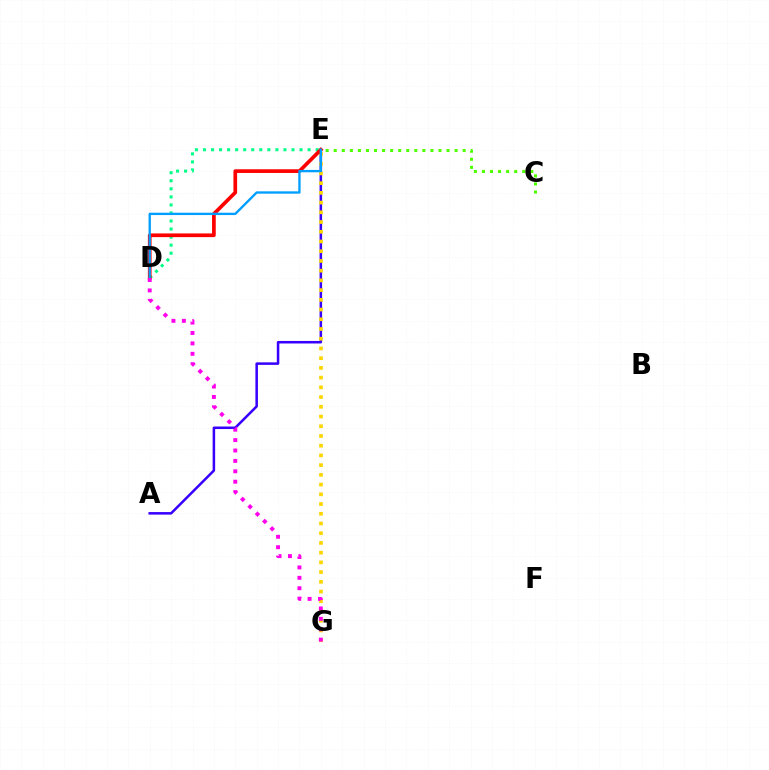{('D', 'E'): [{'color': '#00ff86', 'line_style': 'dotted', 'thickness': 2.19}, {'color': '#ff0000', 'line_style': 'solid', 'thickness': 2.66}, {'color': '#009eff', 'line_style': 'solid', 'thickness': 1.68}], ('A', 'E'): [{'color': '#3700ff', 'line_style': 'solid', 'thickness': 1.82}], ('E', 'G'): [{'color': '#ffd500', 'line_style': 'dotted', 'thickness': 2.64}], ('D', 'G'): [{'color': '#ff00ed', 'line_style': 'dotted', 'thickness': 2.83}], ('C', 'E'): [{'color': '#4fff00', 'line_style': 'dotted', 'thickness': 2.19}]}